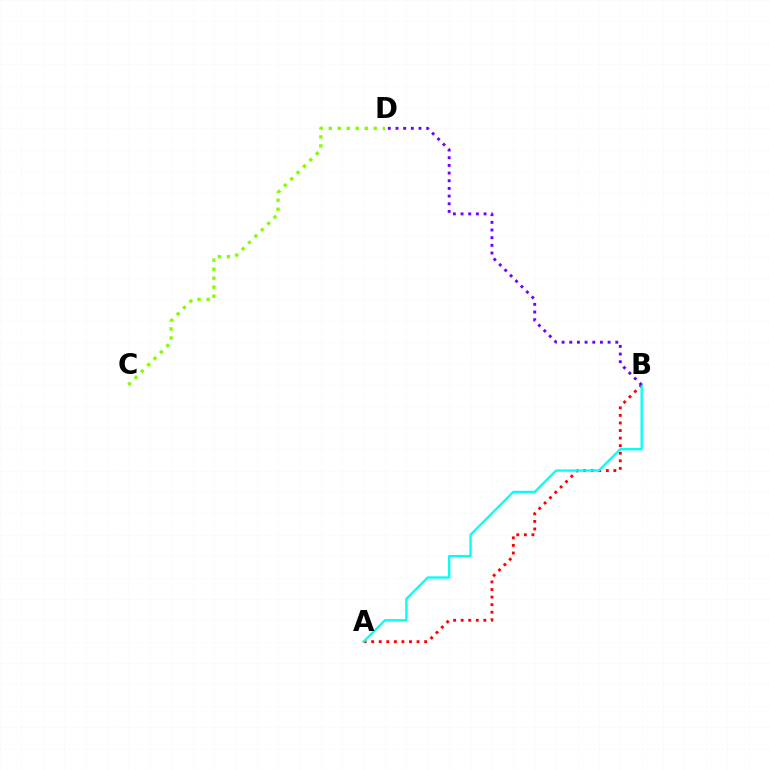{('A', 'B'): [{'color': '#ff0000', 'line_style': 'dotted', 'thickness': 2.06}, {'color': '#00fff6', 'line_style': 'solid', 'thickness': 1.67}], ('B', 'D'): [{'color': '#7200ff', 'line_style': 'dotted', 'thickness': 2.08}], ('C', 'D'): [{'color': '#84ff00', 'line_style': 'dotted', 'thickness': 2.45}]}